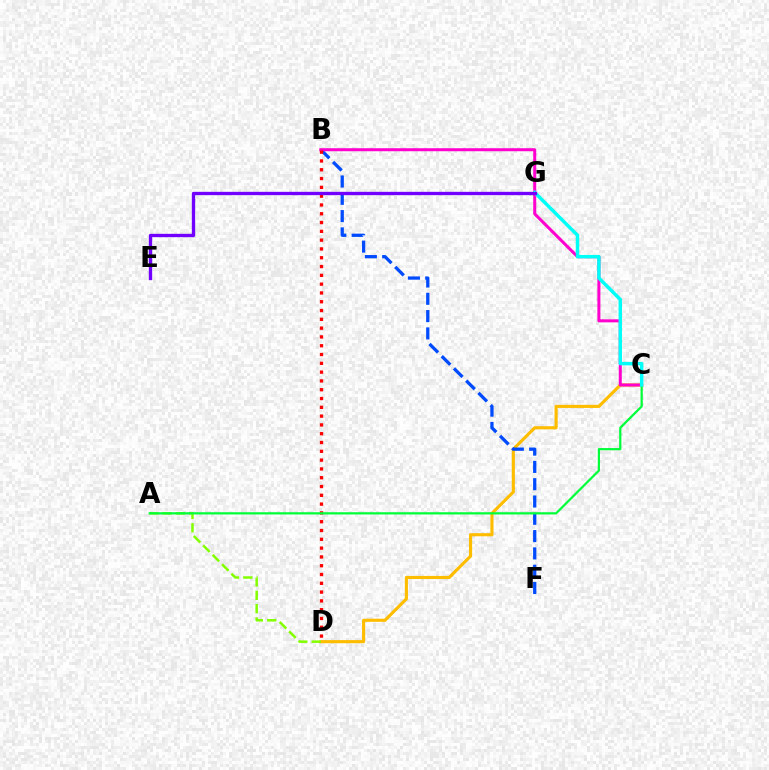{('C', 'D'): [{'color': '#ffbd00', 'line_style': 'solid', 'thickness': 2.25}], ('B', 'F'): [{'color': '#004bff', 'line_style': 'dashed', 'thickness': 2.35}], ('B', 'C'): [{'color': '#ff00cf', 'line_style': 'solid', 'thickness': 2.17}], ('B', 'D'): [{'color': '#ff0000', 'line_style': 'dotted', 'thickness': 2.39}], ('A', 'D'): [{'color': '#84ff00', 'line_style': 'dashed', 'thickness': 1.81}], ('A', 'C'): [{'color': '#00ff39', 'line_style': 'solid', 'thickness': 1.6}], ('C', 'G'): [{'color': '#00fff6', 'line_style': 'solid', 'thickness': 2.48}], ('E', 'G'): [{'color': '#7200ff', 'line_style': 'solid', 'thickness': 2.4}]}